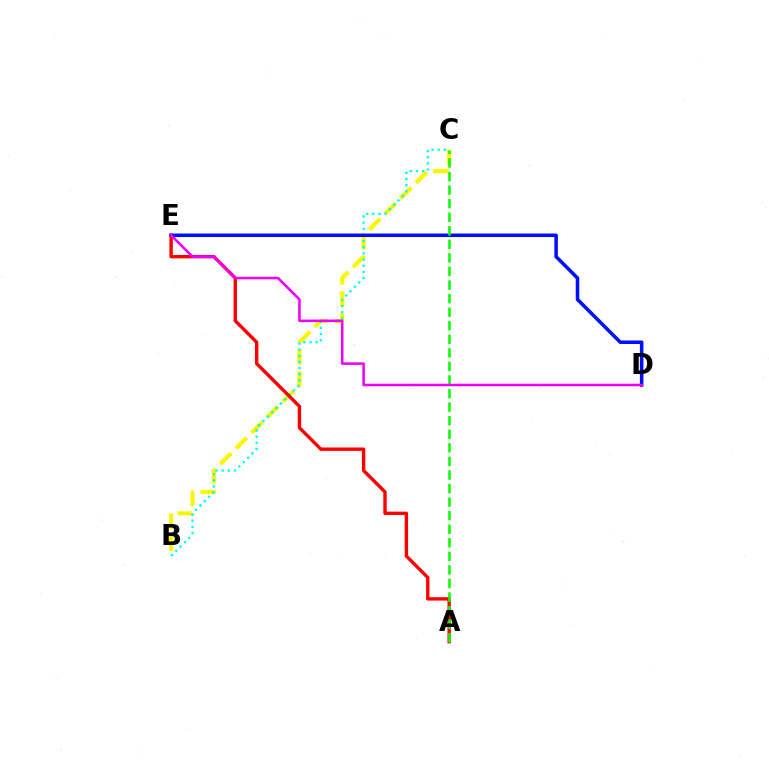{('B', 'C'): [{'color': '#fcf500', 'line_style': 'dashed', 'thickness': 2.99}, {'color': '#00fff6', 'line_style': 'dotted', 'thickness': 1.67}], ('A', 'E'): [{'color': '#ff0000', 'line_style': 'solid', 'thickness': 2.43}], ('D', 'E'): [{'color': '#0010ff', 'line_style': 'solid', 'thickness': 2.55}, {'color': '#ee00ff', 'line_style': 'solid', 'thickness': 1.83}], ('A', 'C'): [{'color': '#08ff00', 'line_style': 'dashed', 'thickness': 1.84}]}